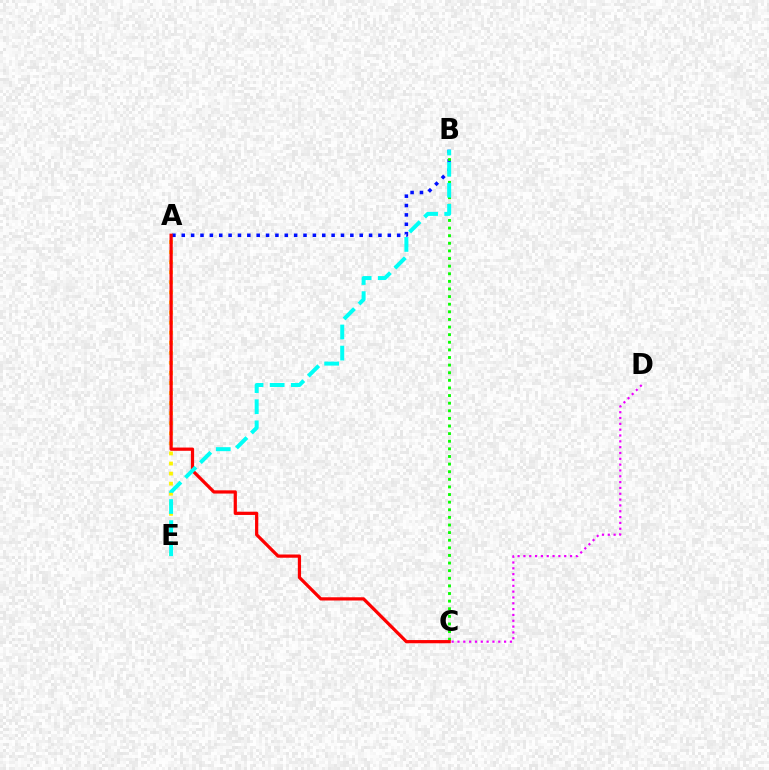{('C', 'D'): [{'color': '#ee00ff', 'line_style': 'dotted', 'thickness': 1.58}], ('A', 'B'): [{'color': '#0010ff', 'line_style': 'dotted', 'thickness': 2.54}], ('B', 'C'): [{'color': '#08ff00', 'line_style': 'dotted', 'thickness': 2.07}], ('A', 'E'): [{'color': '#fcf500', 'line_style': 'dotted', 'thickness': 2.73}], ('A', 'C'): [{'color': '#ff0000', 'line_style': 'solid', 'thickness': 2.32}], ('B', 'E'): [{'color': '#00fff6', 'line_style': 'dashed', 'thickness': 2.87}]}